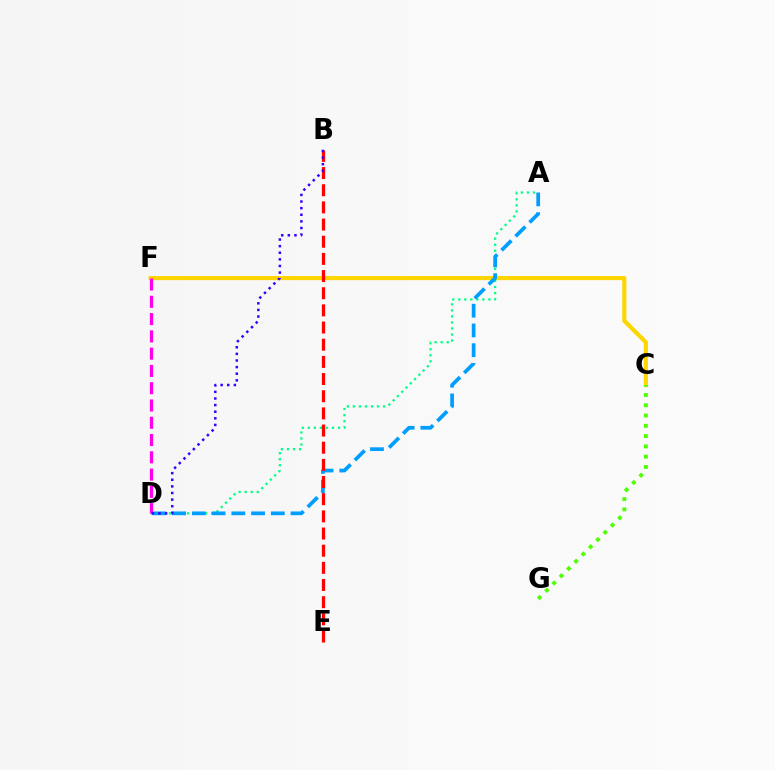{('C', 'F'): [{'color': '#ffd500', 'line_style': 'solid', 'thickness': 2.98}], ('C', 'G'): [{'color': '#4fff00', 'line_style': 'dotted', 'thickness': 2.79}], ('A', 'D'): [{'color': '#00ff86', 'line_style': 'dotted', 'thickness': 1.64}, {'color': '#009eff', 'line_style': 'dashed', 'thickness': 2.68}], ('B', 'E'): [{'color': '#ff0000', 'line_style': 'dashed', 'thickness': 2.33}], ('D', 'F'): [{'color': '#ff00ed', 'line_style': 'dashed', 'thickness': 2.35}], ('B', 'D'): [{'color': '#3700ff', 'line_style': 'dotted', 'thickness': 1.8}]}